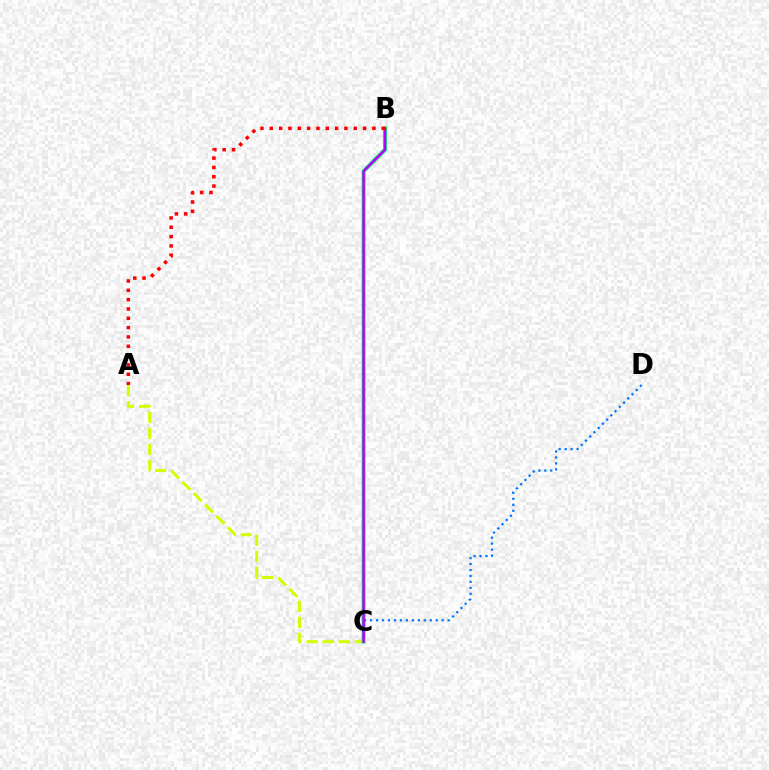{('A', 'C'): [{'color': '#d1ff00', 'line_style': 'dashed', 'thickness': 2.18}], ('B', 'C'): [{'color': '#00ff5c', 'line_style': 'solid', 'thickness': 2.88}, {'color': '#b900ff', 'line_style': 'solid', 'thickness': 1.8}], ('C', 'D'): [{'color': '#0074ff', 'line_style': 'dotted', 'thickness': 1.62}], ('A', 'B'): [{'color': '#ff0000', 'line_style': 'dotted', 'thickness': 2.53}]}